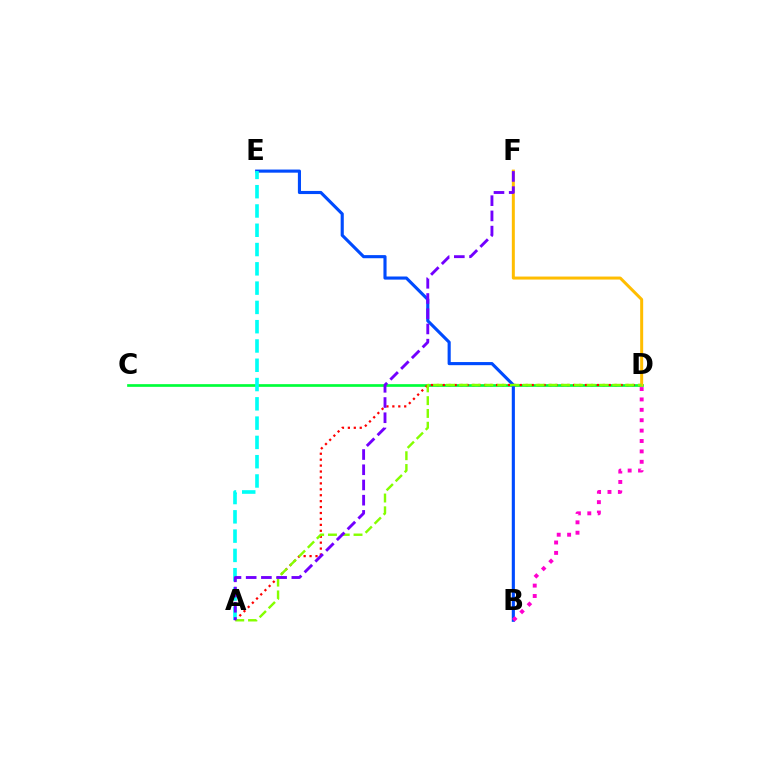{('C', 'D'): [{'color': '#00ff39', 'line_style': 'solid', 'thickness': 1.94}], ('D', 'F'): [{'color': '#ffbd00', 'line_style': 'solid', 'thickness': 2.16}], ('B', 'E'): [{'color': '#004bff', 'line_style': 'solid', 'thickness': 2.25}], ('B', 'D'): [{'color': '#ff00cf', 'line_style': 'dotted', 'thickness': 2.82}], ('A', 'D'): [{'color': '#ff0000', 'line_style': 'dotted', 'thickness': 1.61}, {'color': '#84ff00', 'line_style': 'dashed', 'thickness': 1.74}], ('A', 'E'): [{'color': '#00fff6', 'line_style': 'dashed', 'thickness': 2.62}], ('A', 'F'): [{'color': '#7200ff', 'line_style': 'dashed', 'thickness': 2.07}]}